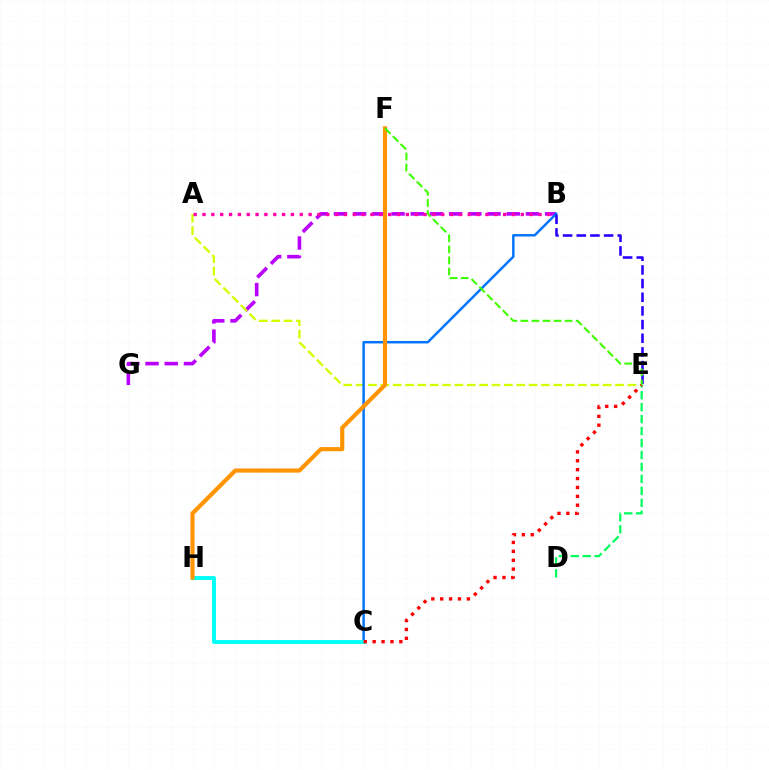{('B', 'G'): [{'color': '#b900ff', 'line_style': 'dashed', 'thickness': 2.61}], ('A', 'E'): [{'color': '#d1ff00', 'line_style': 'dashed', 'thickness': 1.68}], ('D', 'E'): [{'color': '#00ff5c', 'line_style': 'dashed', 'thickness': 1.62}], ('A', 'B'): [{'color': '#ff00ac', 'line_style': 'dotted', 'thickness': 2.4}], ('B', 'C'): [{'color': '#0074ff', 'line_style': 'solid', 'thickness': 1.77}], ('B', 'E'): [{'color': '#2500ff', 'line_style': 'dashed', 'thickness': 1.86}], ('C', 'H'): [{'color': '#00fff6', 'line_style': 'solid', 'thickness': 2.81}], ('F', 'H'): [{'color': '#ff9400', 'line_style': 'solid', 'thickness': 2.99}], ('E', 'F'): [{'color': '#3dff00', 'line_style': 'dashed', 'thickness': 1.5}], ('C', 'E'): [{'color': '#ff0000', 'line_style': 'dotted', 'thickness': 2.41}]}